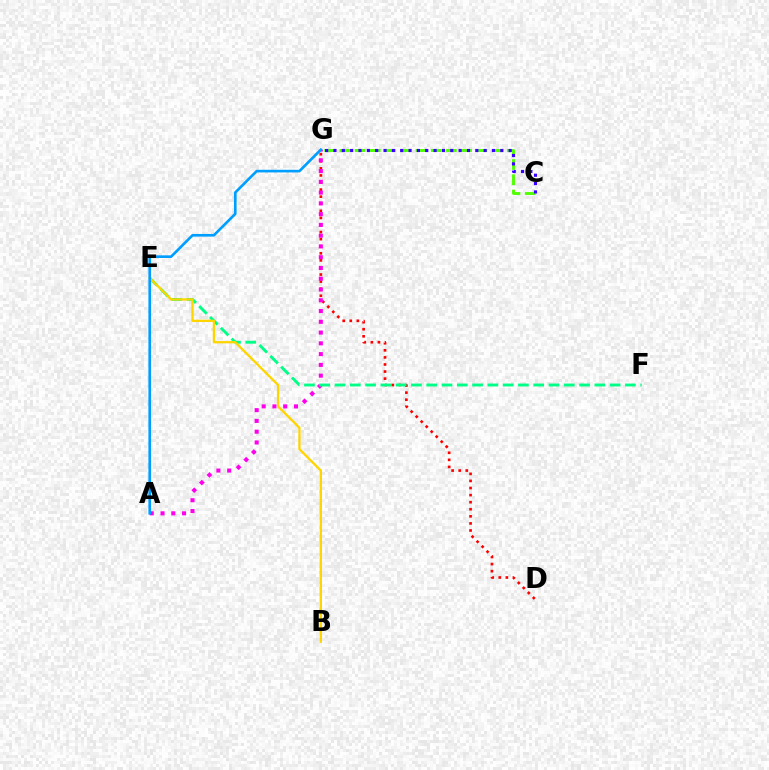{('D', 'G'): [{'color': '#ff0000', 'line_style': 'dotted', 'thickness': 1.92}], ('A', 'G'): [{'color': '#ff00ed', 'line_style': 'dotted', 'thickness': 2.93}, {'color': '#009eff', 'line_style': 'solid', 'thickness': 1.91}], ('C', 'G'): [{'color': '#4fff00', 'line_style': 'dashed', 'thickness': 2.07}, {'color': '#3700ff', 'line_style': 'dotted', 'thickness': 2.27}], ('E', 'F'): [{'color': '#00ff86', 'line_style': 'dashed', 'thickness': 2.08}], ('B', 'E'): [{'color': '#ffd500', 'line_style': 'solid', 'thickness': 1.65}]}